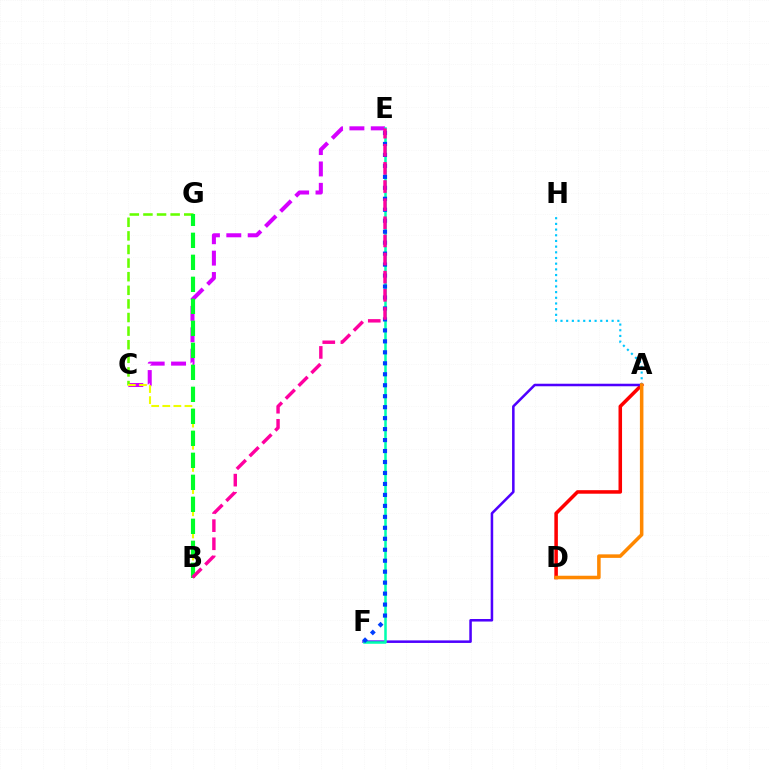{('C', 'E'): [{'color': '#d600ff', 'line_style': 'dashed', 'thickness': 2.9}], ('A', 'D'): [{'color': '#ff0000', 'line_style': 'solid', 'thickness': 2.55}, {'color': '#ff8800', 'line_style': 'solid', 'thickness': 2.54}], ('C', 'G'): [{'color': '#66ff00', 'line_style': 'dashed', 'thickness': 1.85}], ('A', 'H'): [{'color': '#00c7ff', 'line_style': 'dotted', 'thickness': 1.54}], ('A', 'F'): [{'color': '#4f00ff', 'line_style': 'solid', 'thickness': 1.82}], ('B', 'C'): [{'color': '#eeff00', 'line_style': 'dashed', 'thickness': 1.51}], ('B', 'G'): [{'color': '#00ff27', 'line_style': 'dashed', 'thickness': 2.99}], ('E', 'F'): [{'color': '#00ffaf', 'line_style': 'solid', 'thickness': 1.82}, {'color': '#003fff', 'line_style': 'dotted', 'thickness': 2.98}], ('B', 'E'): [{'color': '#ff00a0', 'line_style': 'dashed', 'thickness': 2.46}]}